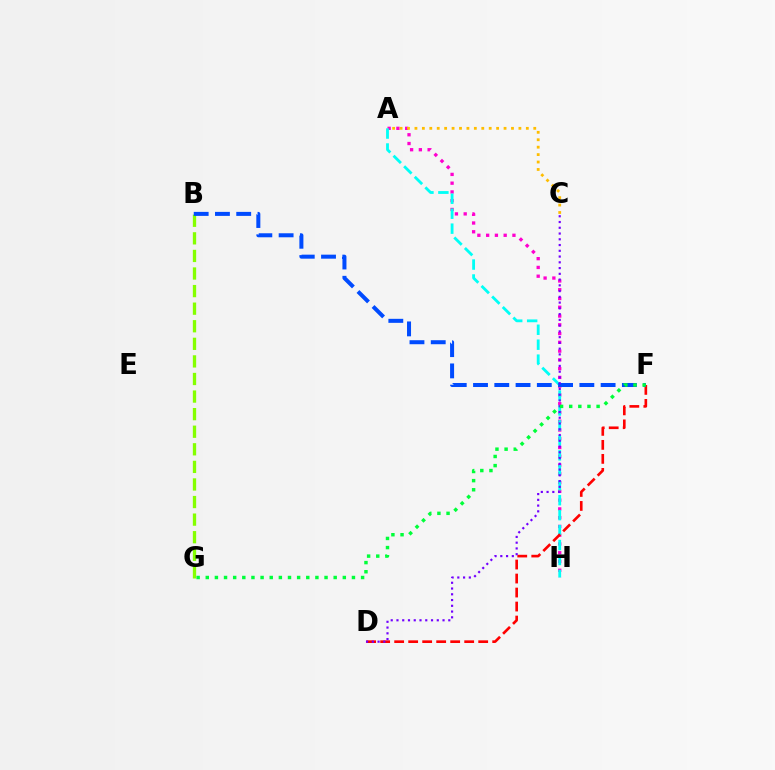{('A', 'H'): [{'color': '#ff00cf', 'line_style': 'dotted', 'thickness': 2.38}, {'color': '#00fff6', 'line_style': 'dashed', 'thickness': 2.03}], ('B', 'G'): [{'color': '#84ff00', 'line_style': 'dashed', 'thickness': 2.39}], ('D', 'F'): [{'color': '#ff0000', 'line_style': 'dashed', 'thickness': 1.9}], ('B', 'F'): [{'color': '#004bff', 'line_style': 'dashed', 'thickness': 2.89}], ('C', 'D'): [{'color': '#7200ff', 'line_style': 'dotted', 'thickness': 1.56}], ('F', 'G'): [{'color': '#00ff39', 'line_style': 'dotted', 'thickness': 2.48}], ('A', 'C'): [{'color': '#ffbd00', 'line_style': 'dotted', 'thickness': 2.02}]}